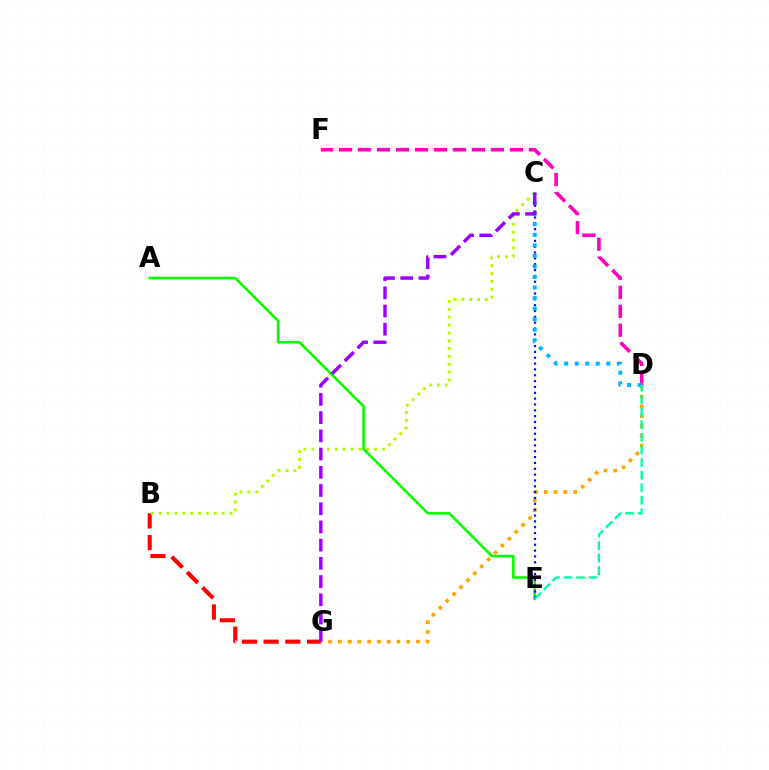{('D', 'F'): [{'color': '#ff00bd', 'line_style': 'dashed', 'thickness': 2.58}], ('B', 'G'): [{'color': '#ff0000', 'line_style': 'dashed', 'thickness': 2.95}], ('D', 'G'): [{'color': '#ffa500', 'line_style': 'dotted', 'thickness': 2.65}], ('B', 'C'): [{'color': '#b3ff00', 'line_style': 'dotted', 'thickness': 2.13}], ('A', 'E'): [{'color': '#08ff00', 'line_style': 'solid', 'thickness': 1.87}], ('C', 'E'): [{'color': '#0010ff', 'line_style': 'dotted', 'thickness': 1.59}], ('C', 'D'): [{'color': '#00b5ff', 'line_style': 'dotted', 'thickness': 2.87}], ('C', 'G'): [{'color': '#9b00ff', 'line_style': 'dashed', 'thickness': 2.47}], ('D', 'E'): [{'color': '#00ff9d', 'line_style': 'dashed', 'thickness': 1.71}]}